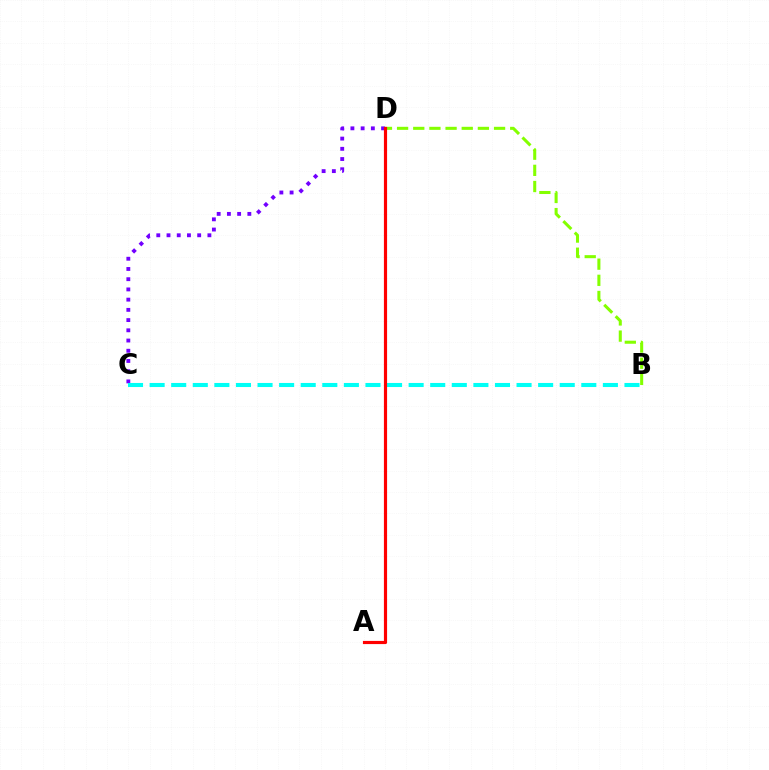{('C', 'D'): [{'color': '#7200ff', 'line_style': 'dotted', 'thickness': 2.78}], ('B', 'C'): [{'color': '#00fff6', 'line_style': 'dashed', 'thickness': 2.93}], ('B', 'D'): [{'color': '#84ff00', 'line_style': 'dashed', 'thickness': 2.2}], ('A', 'D'): [{'color': '#ff0000', 'line_style': 'solid', 'thickness': 2.28}]}